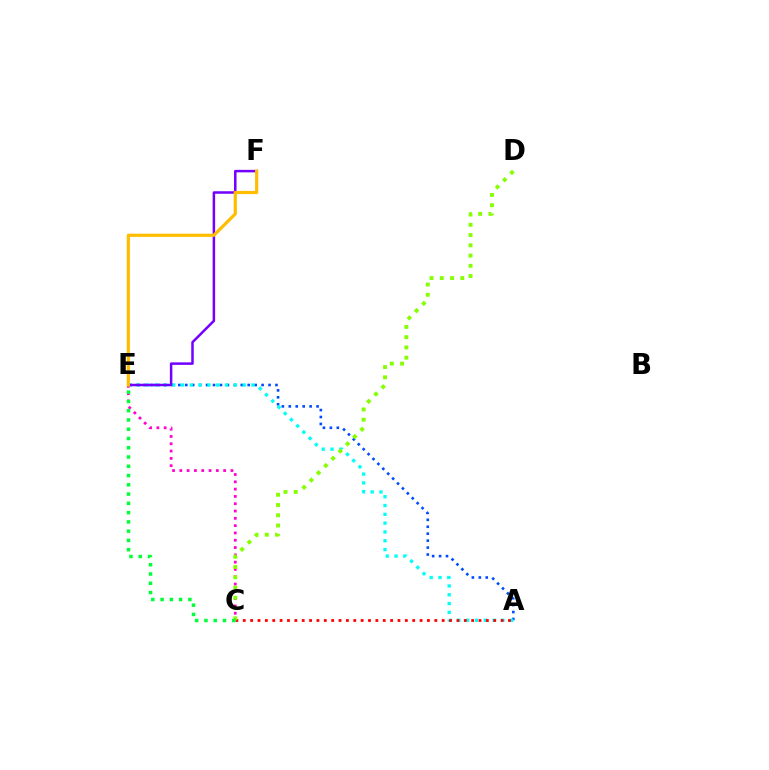{('A', 'E'): [{'color': '#004bff', 'line_style': 'dotted', 'thickness': 1.89}, {'color': '#00fff6', 'line_style': 'dotted', 'thickness': 2.39}], ('E', 'F'): [{'color': '#7200ff', 'line_style': 'solid', 'thickness': 1.8}, {'color': '#ffbd00', 'line_style': 'solid', 'thickness': 2.3}], ('A', 'C'): [{'color': '#ff0000', 'line_style': 'dotted', 'thickness': 2.0}], ('C', 'E'): [{'color': '#ff00cf', 'line_style': 'dotted', 'thickness': 1.98}, {'color': '#00ff39', 'line_style': 'dotted', 'thickness': 2.52}], ('C', 'D'): [{'color': '#84ff00', 'line_style': 'dotted', 'thickness': 2.79}]}